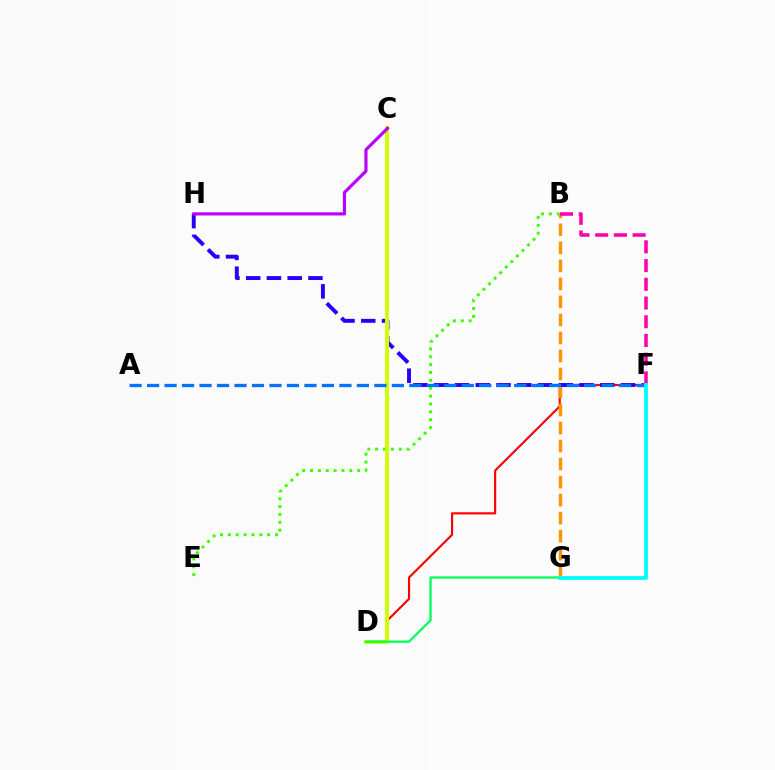{('D', 'F'): [{'color': '#ff0000', 'line_style': 'solid', 'thickness': 1.55}], ('B', 'E'): [{'color': '#3dff00', 'line_style': 'dotted', 'thickness': 2.14}], ('B', 'G'): [{'color': '#ff9400', 'line_style': 'dashed', 'thickness': 2.45}], ('F', 'H'): [{'color': '#2500ff', 'line_style': 'dashed', 'thickness': 2.82}], ('B', 'F'): [{'color': '#ff00ac', 'line_style': 'dashed', 'thickness': 2.54}], ('C', 'D'): [{'color': '#d1ff00', 'line_style': 'solid', 'thickness': 2.88}], ('D', 'G'): [{'color': '#00ff5c', 'line_style': 'solid', 'thickness': 1.66}], ('A', 'F'): [{'color': '#0074ff', 'line_style': 'dashed', 'thickness': 2.38}], ('C', 'H'): [{'color': '#b900ff', 'line_style': 'solid', 'thickness': 2.27}], ('F', 'G'): [{'color': '#00fff6', 'line_style': 'solid', 'thickness': 2.74}]}